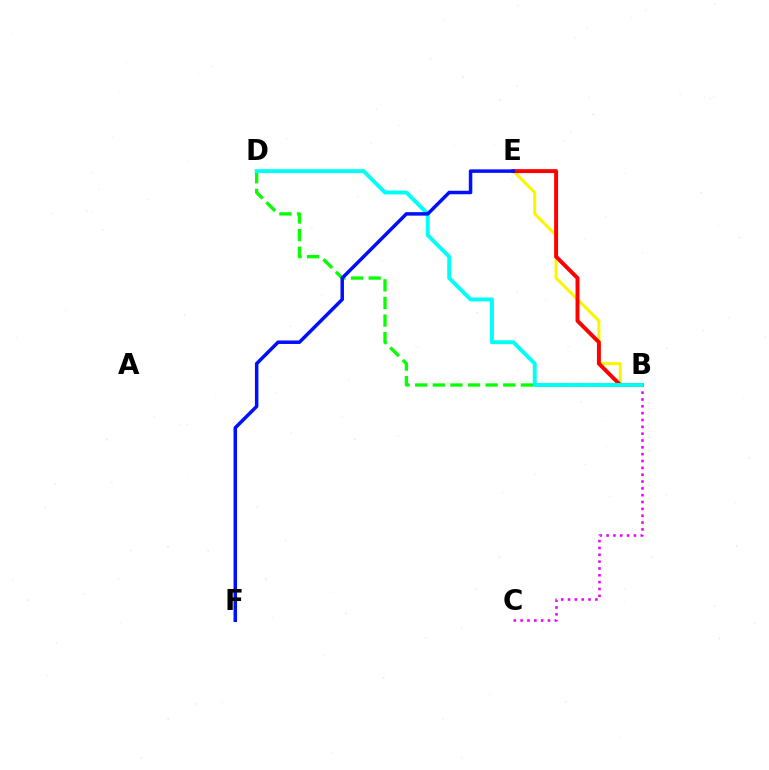{('B', 'C'): [{'color': '#ee00ff', 'line_style': 'dotted', 'thickness': 1.86}], ('B', 'D'): [{'color': '#08ff00', 'line_style': 'dashed', 'thickness': 2.39}, {'color': '#00fff6', 'line_style': 'solid', 'thickness': 2.81}], ('B', 'E'): [{'color': '#fcf500', 'line_style': 'solid', 'thickness': 2.18}, {'color': '#ff0000', 'line_style': 'solid', 'thickness': 2.83}], ('E', 'F'): [{'color': '#0010ff', 'line_style': 'solid', 'thickness': 2.52}]}